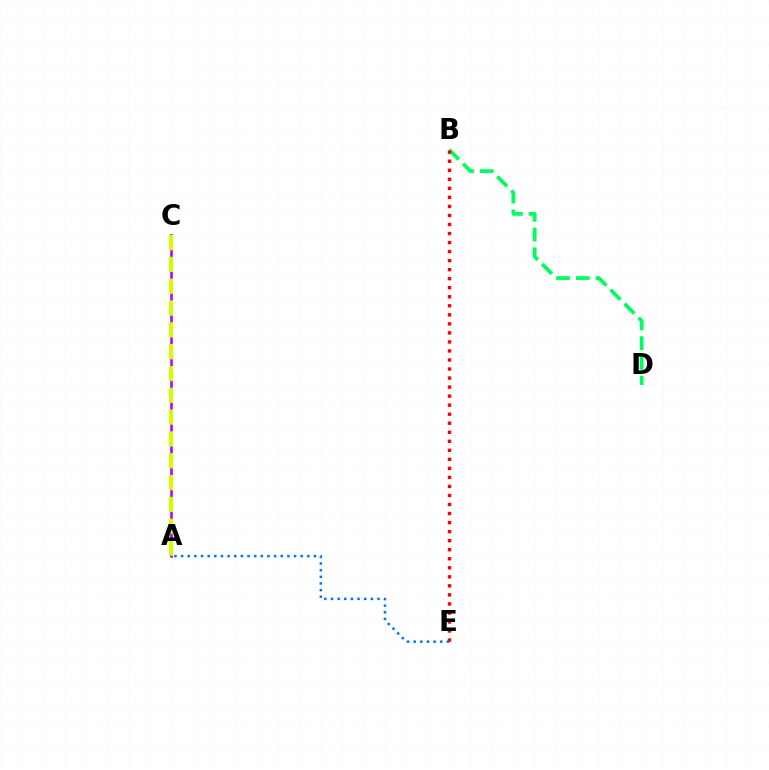{('B', 'D'): [{'color': '#00ff5c', 'line_style': 'dashed', 'thickness': 2.69}], ('A', 'C'): [{'color': '#b900ff', 'line_style': 'solid', 'thickness': 1.87}, {'color': '#d1ff00', 'line_style': 'dashed', 'thickness': 2.96}], ('A', 'E'): [{'color': '#0074ff', 'line_style': 'dotted', 'thickness': 1.81}], ('B', 'E'): [{'color': '#ff0000', 'line_style': 'dotted', 'thickness': 2.45}]}